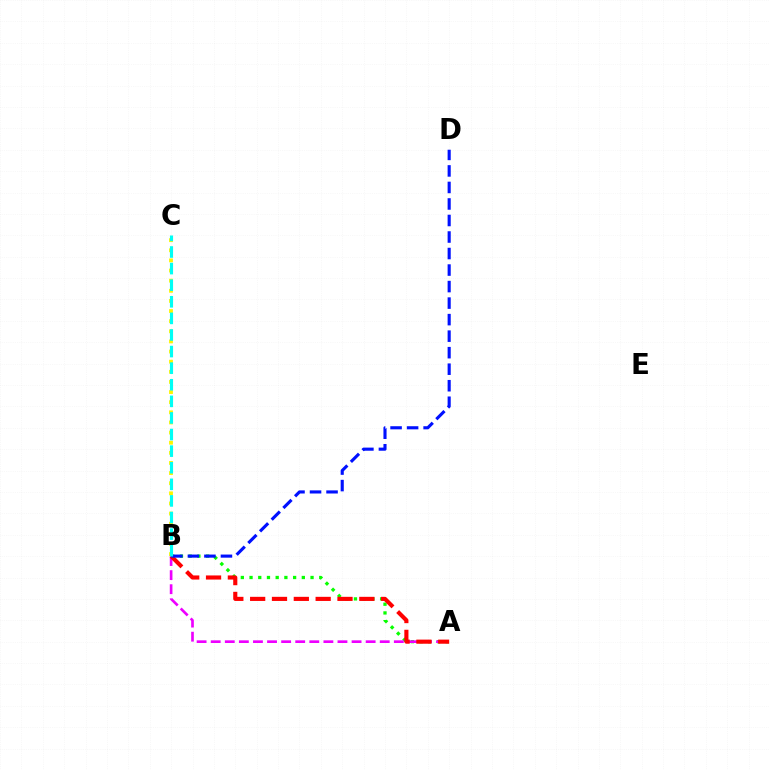{('A', 'B'): [{'color': '#08ff00', 'line_style': 'dotted', 'thickness': 2.37}, {'color': '#ee00ff', 'line_style': 'dashed', 'thickness': 1.91}, {'color': '#ff0000', 'line_style': 'dashed', 'thickness': 2.97}], ('B', 'C'): [{'color': '#fcf500', 'line_style': 'dotted', 'thickness': 2.75}, {'color': '#00fff6', 'line_style': 'dashed', 'thickness': 2.25}], ('B', 'D'): [{'color': '#0010ff', 'line_style': 'dashed', 'thickness': 2.24}]}